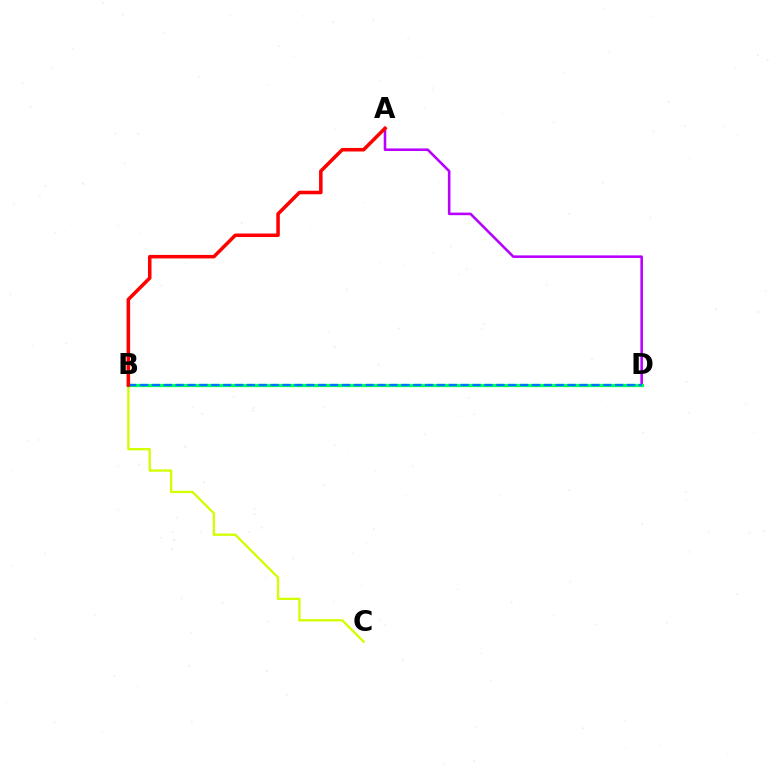{('B', 'C'): [{'color': '#d1ff00', 'line_style': 'solid', 'thickness': 1.66}], ('A', 'D'): [{'color': '#b900ff', 'line_style': 'solid', 'thickness': 1.85}], ('B', 'D'): [{'color': '#00ff5c', 'line_style': 'solid', 'thickness': 2.34}, {'color': '#0074ff', 'line_style': 'dashed', 'thickness': 1.61}], ('A', 'B'): [{'color': '#ff0000', 'line_style': 'solid', 'thickness': 2.55}]}